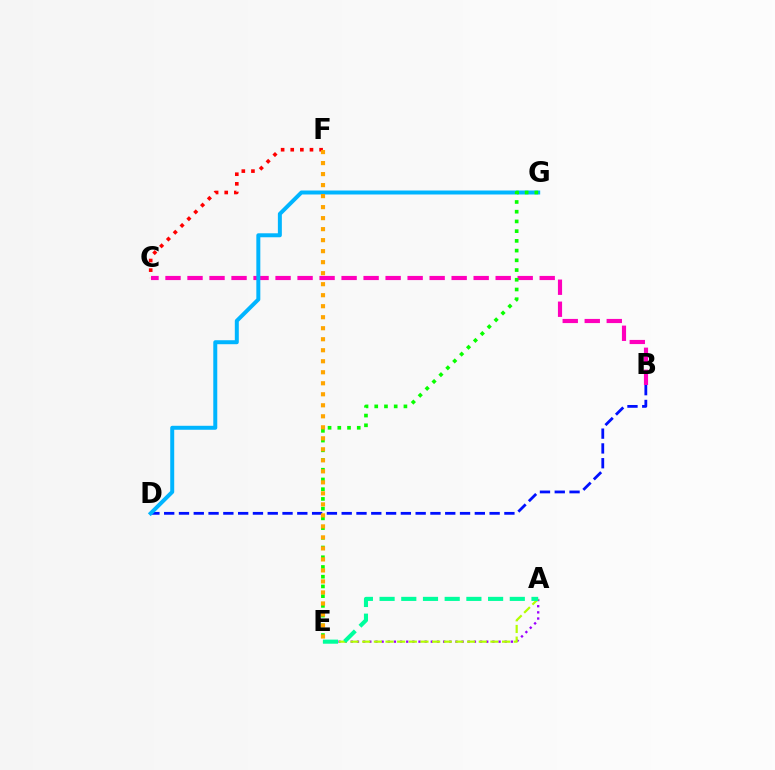{('A', 'E'): [{'color': '#9b00ff', 'line_style': 'dotted', 'thickness': 1.67}, {'color': '#b3ff00', 'line_style': 'dashed', 'thickness': 1.58}, {'color': '#00ff9d', 'line_style': 'dashed', 'thickness': 2.95}], ('B', 'C'): [{'color': '#ff00bd', 'line_style': 'dashed', 'thickness': 2.99}], ('B', 'D'): [{'color': '#0010ff', 'line_style': 'dashed', 'thickness': 2.01}], ('D', 'G'): [{'color': '#00b5ff', 'line_style': 'solid', 'thickness': 2.86}], ('C', 'F'): [{'color': '#ff0000', 'line_style': 'dotted', 'thickness': 2.61}], ('E', 'G'): [{'color': '#08ff00', 'line_style': 'dotted', 'thickness': 2.64}], ('E', 'F'): [{'color': '#ffa500', 'line_style': 'dotted', 'thickness': 2.99}]}